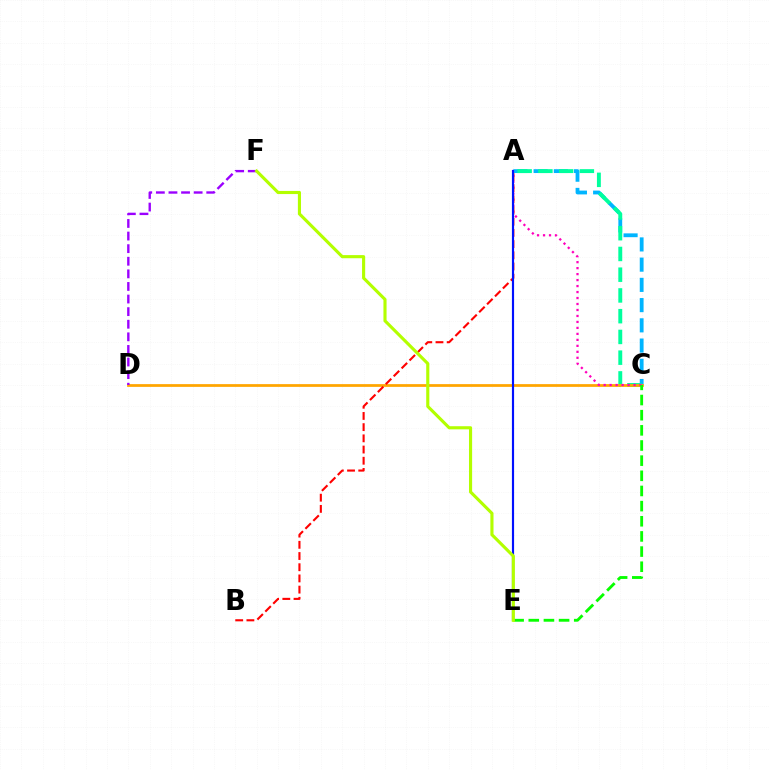{('A', 'C'): [{'color': '#00b5ff', 'line_style': 'dashed', 'thickness': 2.75}, {'color': '#00ff9d', 'line_style': 'dashed', 'thickness': 2.82}, {'color': '#ff00bd', 'line_style': 'dotted', 'thickness': 1.62}], ('C', 'D'): [{'color': '#ffa500', 'line_style': 'solid', 'thickness': 1.98}], ('A', 'B'): [{'color': '#ff0000', 'line_style': 'dashed', 'thickness': 1.52}], ('C', 'E'): [{'color': '#08ff00', 'line_style': 'dashed', 'thickness': 2.06}], ('D', 'F'): [{'color': '#9b00ff', 'line_style': 'dashed', 'thickness': 1.71}], ('A', 'E'): [{'color': '#0010ff', 'line_style': 'solid', 'thickness': 1.56}], ('E', 'F'): [{'color': '#b3ff00', 'line_style': 'solid', 'thickness': 2.25}]}